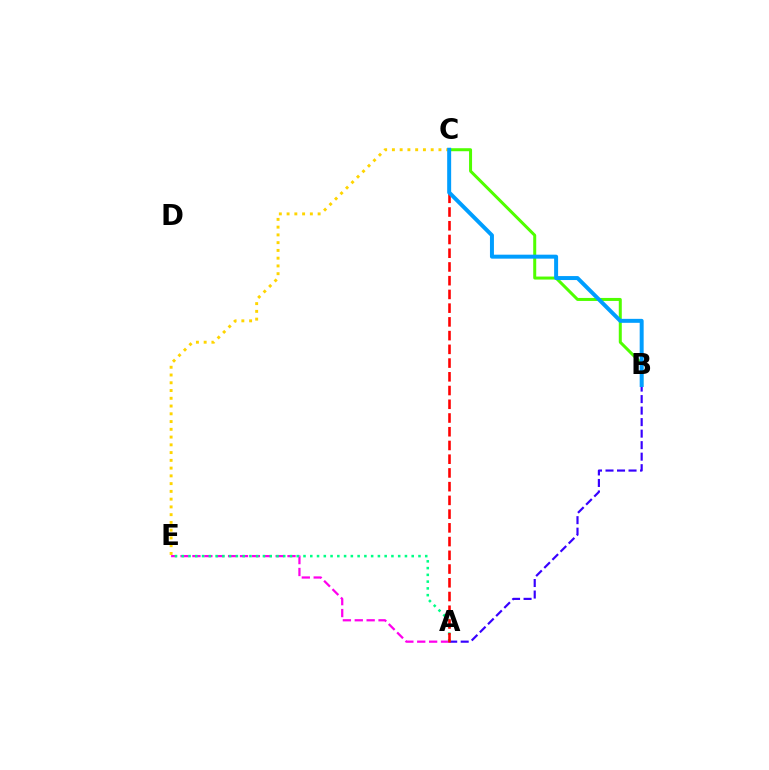{('B', 'C'): [{'color': '#4fff00', 'line_style': 'solid', 'thickness': 2.17}, {'color': '#009eff', 'line_style': 'solid', 'thickness': 2.86}], ('A', 'B'): [{'color': '#3700ff', 'line_style': 'dashed', 'thickness': 1.56}], ('A', 'E'): [{'color': '#ff00ed', 'line_style': 'dashed', 'thickness': 1.61}, {'color': '#00ff86', 'line_style': 'dotted', 'thickness': 1.84}], ('C', 'E'): [{'color': '#ffd500', 'line_style': 'dotted', 'thickness': 2.11}], ('A', 'C'): [{'color': '#ff0000', 'line_style': 'dashed', 'thickness': 1.87}]}